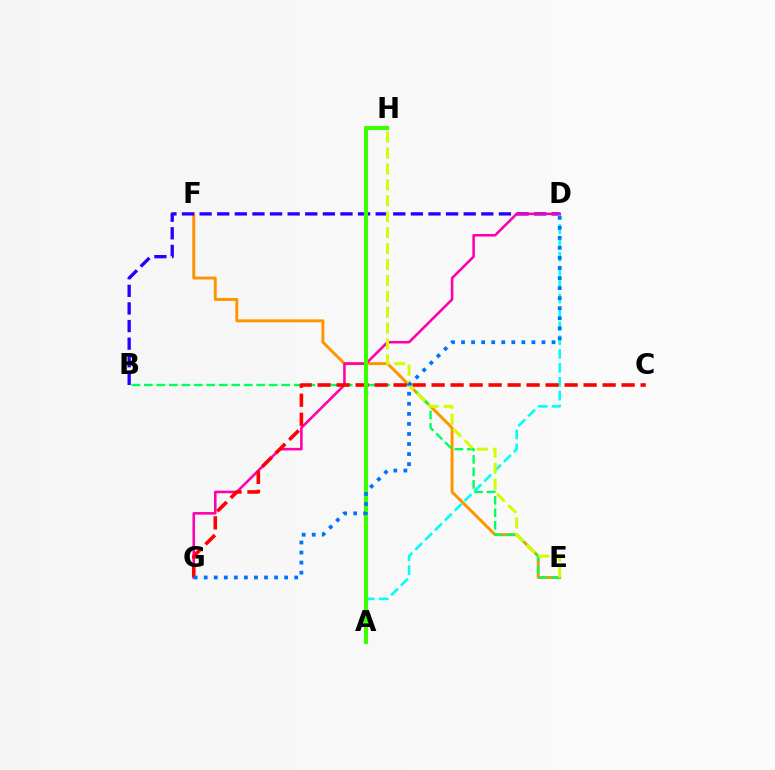{('E', 'F'): [{'color': '#ff9400', 'line_style': 'solid', 'thickness': 2.12}], ('B', 'D'): [{'color': '#2500ff', 'line_style': 'dashed', 'thickness': 2.39}], ('A', 'D'): [{'color': '#00fff6', 'line_style': 'dashed', 'thickness': 1.89}], ('D', 'G'): [{'color': '#ff00ac', 'line_style': 'solid', 'thickness': 1.85}, {'color': '#0074ff', 'line_style': 'dotted', 'thickness': 2.73}], ('B', 'E'): [{'color': '#00ff5c', 'line_style': 'dashed', 'thickness': 1.7}], ('C', 'G'): [{'color': '#ff0000', 'line_style': 'dashed', 'thickness': 2.58}], ('E', 'H'): [{'color': '#d1ff00', 'line_style': 'dashed', 'thickness': 2.16}], ('A', 'H'): [{'color': '#b900ff', 'line_style': 'solid', 'thickness': 2.61}, {'color': '#3dff00', 'line_style': 'solid', 'thickness': 2.98}]}